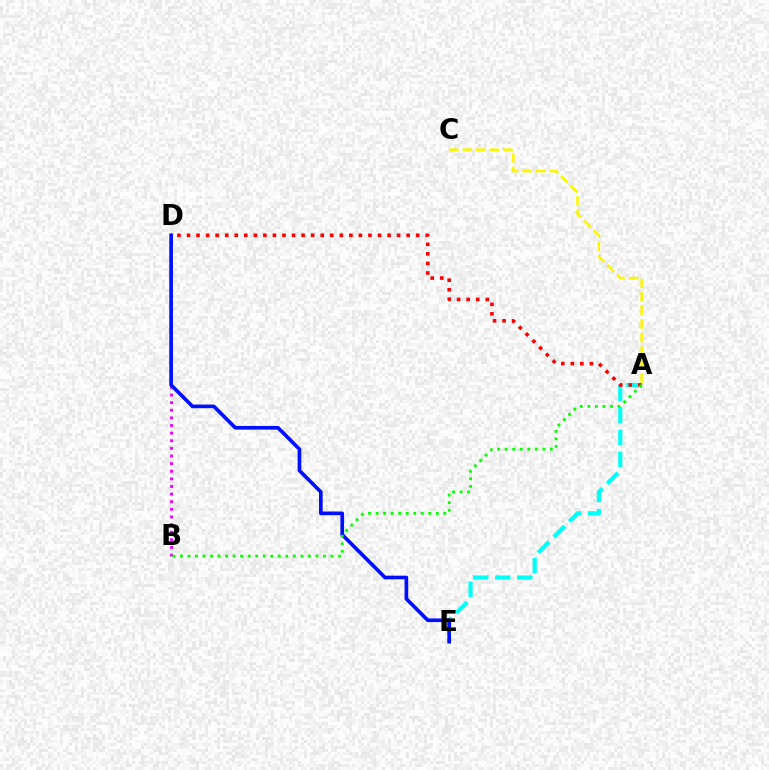{('A', 'E'): [{'color': '#00fff6', 'line_style': 'dashed', 'thickness': 2.99}], ('A', 'D'): [{'color': '#ff0000', 'line_style': 'dotted', 'thickness': 2.6}], ('A', 'C'): [{'color': '#fcf500', 'line_style': 'dashed', 'thickness': 1.84}], ('B', 'D'): [{'color': '#ee00ff', 'line_style': 'dotted', 'thickness': 2.07}], ('D', 'E'): [{'color': '#0010ff', 'line_style': 'solid', 'thickness': 2.64}], ('A', 'B'): [{'color': '#08ff00', 'line_style': 'dotted', 'thickness': 2.05}]}